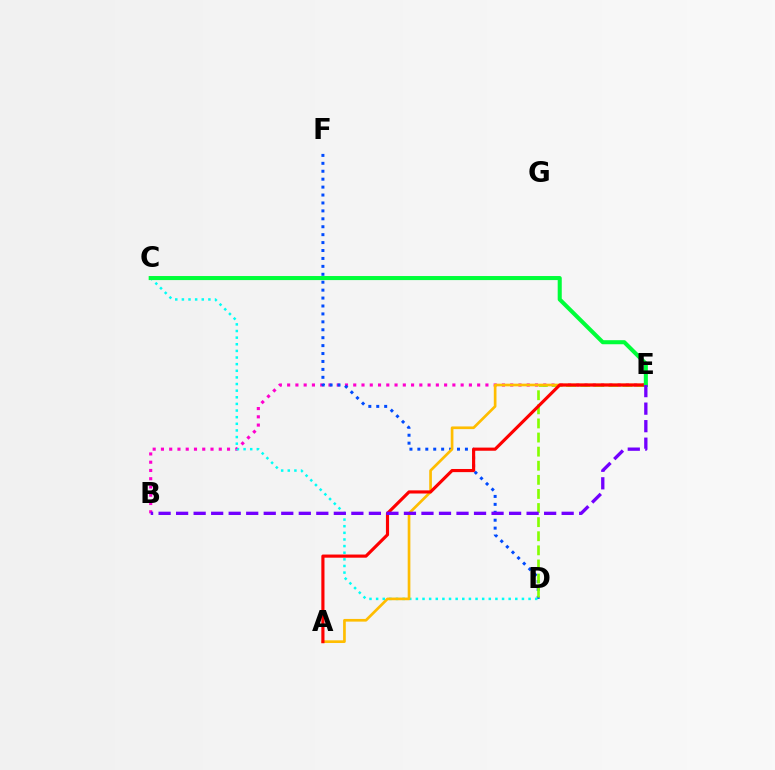{('B', 'E'): [{'color': '#ff00cf', 'line_style': 'dotted', 'thickness': 2.24}, {'color': '#7200ff', 'line_style': 'dashed', 'thickness': 2.38}], ('D', 'F'): [{'color': '#004bff', 'line_style': 'dotted', 'thickness': 2.15}], ('C', 'D'): [{'color': '#00fff6', 'line_style': 'dotted', 'thickness': 1.8}], ('D', 'E'): [{'color': '#84ff00', 'line_style': 'dashed', 'thickness': 1.92}], ('A', 'E'): [{'color': '#ffbd00', 'line_style': 'solid', 'thickness': 1.93}, {'color': '#ff0000', 'line_style': 'solid', 'thickness': 2.26}], ('C', 'E'): [{'color': '#00ff39', 'line_style': 'solid', 'thickness': 2.92}]}